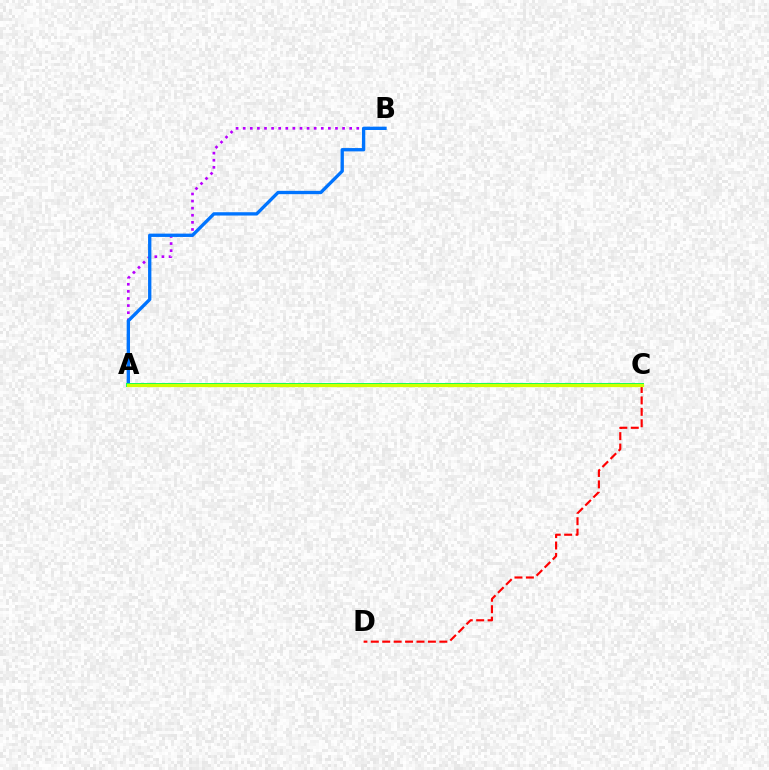{('A', 'B'): [{'color': '#b900ff', 'line_style': 'dotted', 'thickness': 1.93}, {'color': '#0074ff', 'line_style': 'solid', 'thickness': 2.39}], ('C', 'D'): [{'color': '#ff0000', 'line_style': 'dashed', 'thickness': 1.55}], ('A', 'C'): [{'color': '#00ff5c', 'line_style': 'solid', 'thickness': 2.84}, {'color': '#d1ff00', 'line_style': 'solid', 'thickness': 2.36}]}